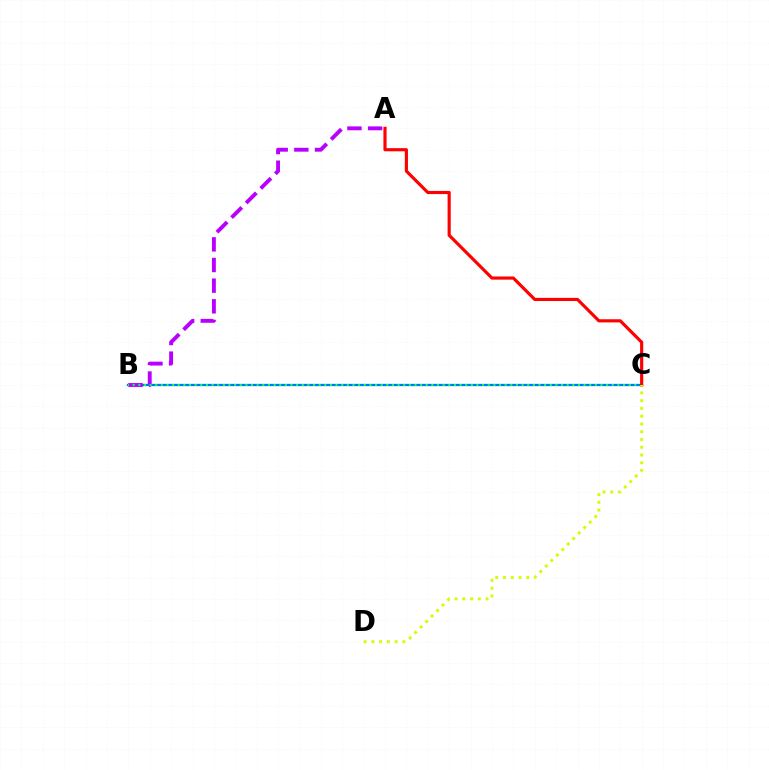{('B', 'C'): [{'color': '#0074ff', 'line_style': 'solid', 'thickness': 1.62}, {'color': '#00ff5c', 'line_style': 'dotted', 'thickness': 1.53}], ('A', 'B'): [{'color': '#b900ff', 'line_style': 'dashed', 'thickness': 2.8}], ('A', 'C'): [{'color': '#ff0000', 'line_style': 'solid', 'thickness': 2.27}], ('C', 'D'): [{'color': '#d1ff00', 'line_style': 'dotted', 'thickness': 2.11}]}